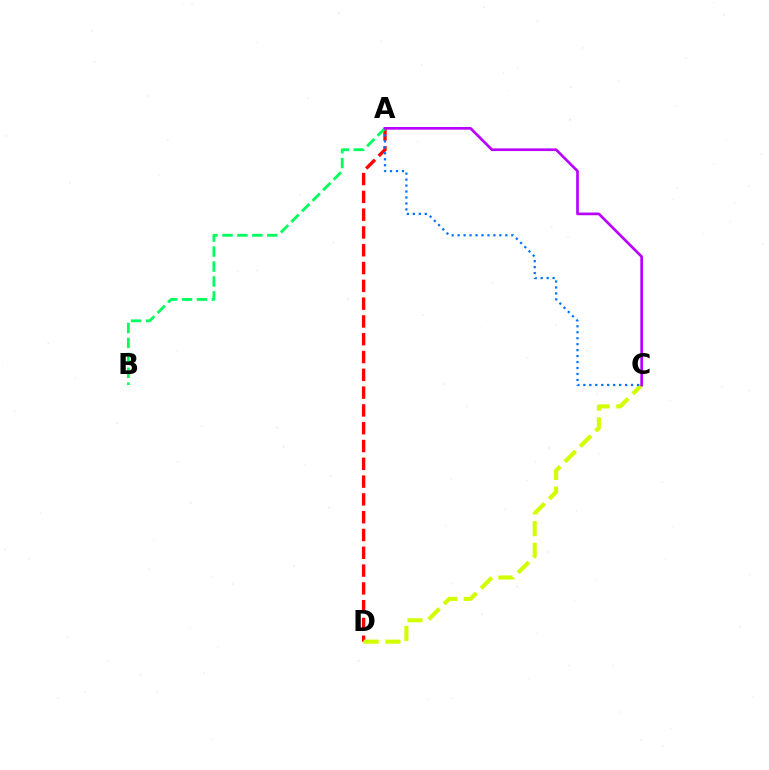{('A', 'D'): [{'color': '#ff0000', 'line_style': 'dashed', 'thickness': 2.42}], ('C', 'D'): [{'color': '#d1ff00', 'line_style': 'dashed', 'thickness': 2.95}], ('A', 'C'): [{'color': '#0074ff', 'line_style': 'dotted', 'thickness': 1.62}, {'color': '#b900ff', 'line_style': 'solid', 'thickness': 1.93}], ('A', 'B'): [{'color': '#00ff5c', 'line_style': 'dashed', 'thickness': 2.03}]}